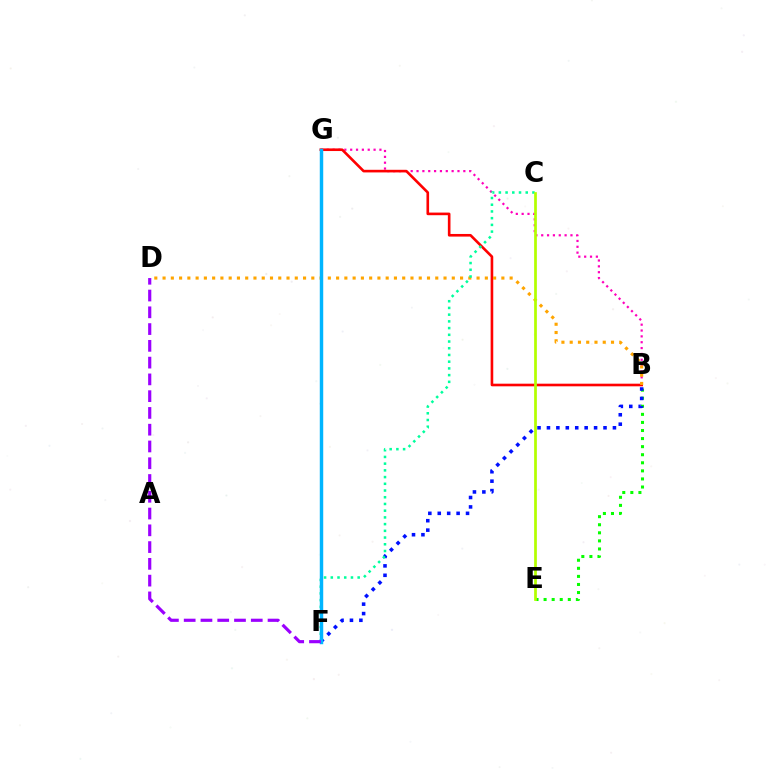{('B', 'G'): [{'color': '#ff00bd', 'line_style': 'dotted', 'thickness': 1.59}, {'color': '#ff0000', 'line_style': 'solid', 'thickness': 1.89}], ('B', 'E'): [{'color': '#08ff00', 'line_style': 'dotted', 'thickness': 2.19}], ('B', 'F'): [{'color': '#0010ff', 'line_style': 'dotted', 'thickness': 2.56}], ('B', 'D'): [{'color': '#ffa500', 'line_style': 'dotted', 'thickness': 2.25}], ('C', 'F'): [{'color': '#00ff9d', 'line_style': 'dotted', 'thickness': 1.83}], ('F', 'G'): [{'color': '#00b5ff', 'line_style': 'solid', 'thickness': 2.48}], ('C', 'E'): [{'color': '#b3ff00', 'line_style': 'solid', 'thickness': 1.96}], ('D', 'F'): [{'color': '#9b00ff', 'line_style': 'dashed', 'thickness': 2.28}]}